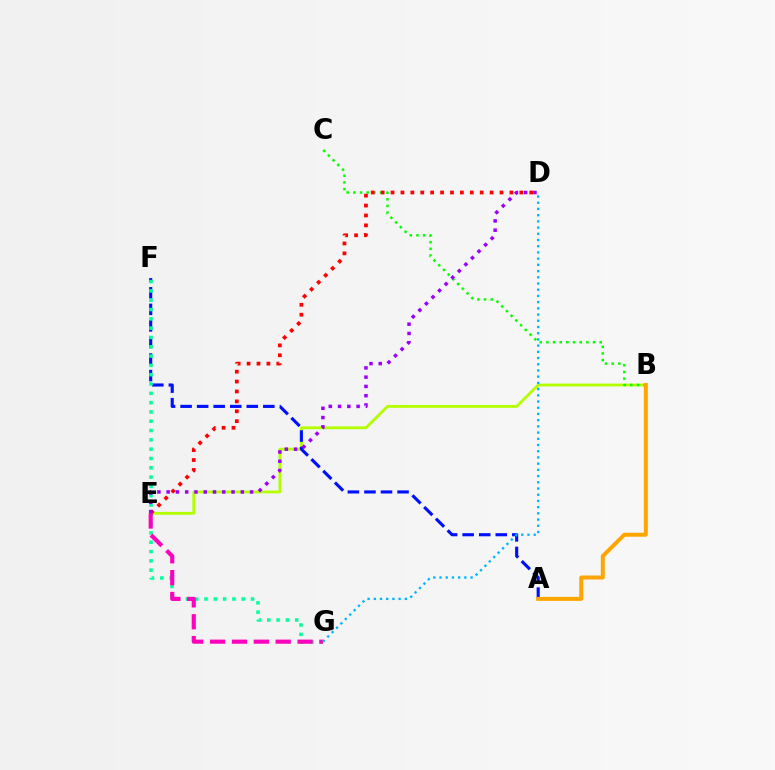{('B', 'E'): [{'color': '#b3ff00', 'line_style': 'solid', 'thickness': 2.03}], ('A', 'F'): [{'color': '#0010ff', 'line_style': 'dashed', 'thickness': 2.25}], ('B', 'C'): [{'color': '#08ff00', 'line_style': 'dotted', 'thickness': 1.81}], ('F', 'G'): [{'color': '#00ff9d', 'line_style': 'dotted', 'thickness': 2.53}], ('D', 'E'): [{'color': '#ff0000', 'line_style': 'dotted', 'thickness': 2.69}, {'color': '#9b00ff', 'line_style': 'dotted', 'thickness': 2.52}], ('A', 'B'): [{'color': '#ffa500', 'line_style': 'solid', 'thickness': 2.86}], ('E', 'G'): [{'color': '#ff00bd', 'line_style': 'dashed', 'thickness': 2.97}], ('D', 'G'): [{'color': '#00b5ff', 'line_style': 'dotted', 'thickness': 1.69}]}